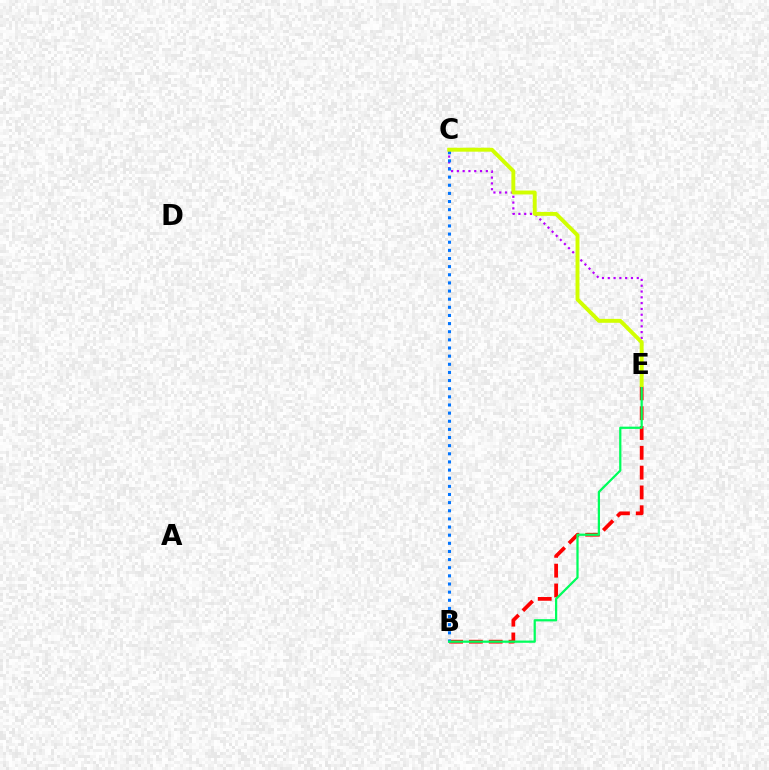{('B', 'E'): [{'color': '#ff0000', 'line_style': 'dashed', 'thickness': 2.69}, {'color': '#00ff5c', 'line_style': 'solid', 'thickness': 1.62}], ('C', 'E'): [{'color': '#b900ff', 'line_style': 'dotted', 'thickness': 1.57}, {'color': '#d1ff00', 'line_style': 'solid', 'thickness': 2.82}], ('B', 'C'): [{'color': '#0074ff', 'line_style': 'dotted', 'thickness': 2.21}]}